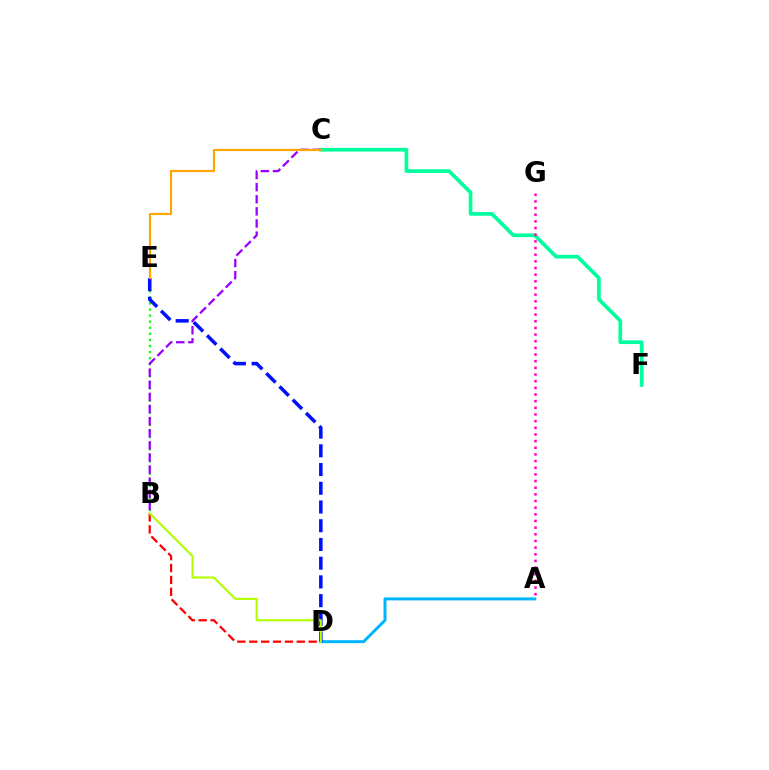{('A', 'D'): [{'color': '#00b5ff', 'line_style': 'solid', 'thickness': 2.13}], ('C', 'F'): [{'color': '#00ff9d', 'line_style': 'solid', 'thickness': 2.64}], ('B', 'E'): [{'color': '#08ff00', 'line_style': 'dotted', 'thickness': 1.65}], ('B', 'D'): [{'color': '#ff0000', 'line_style': 'dashed', 'thickness': 1.61}, {'color': '#b3ff00', 'line_style': 'solid', 'thickness': 1.52}], ('D', 'E'): [{'color': '#0010ff', 'line_style': 'dashed', 'thickness': 2.54}], ('B', 'C'): [{'color': '#9b00ff', 'line_style': 'dashed', 'thickness': 1.65}], ('C', 'E'): [{'color': '#ffa500', 'line_style': 'solid', 'thickness': 1.56}], ('A', 'G'): [{'color': '#ff00bd', 'line_style': 'dotted', 'thickness': 1.81}]}